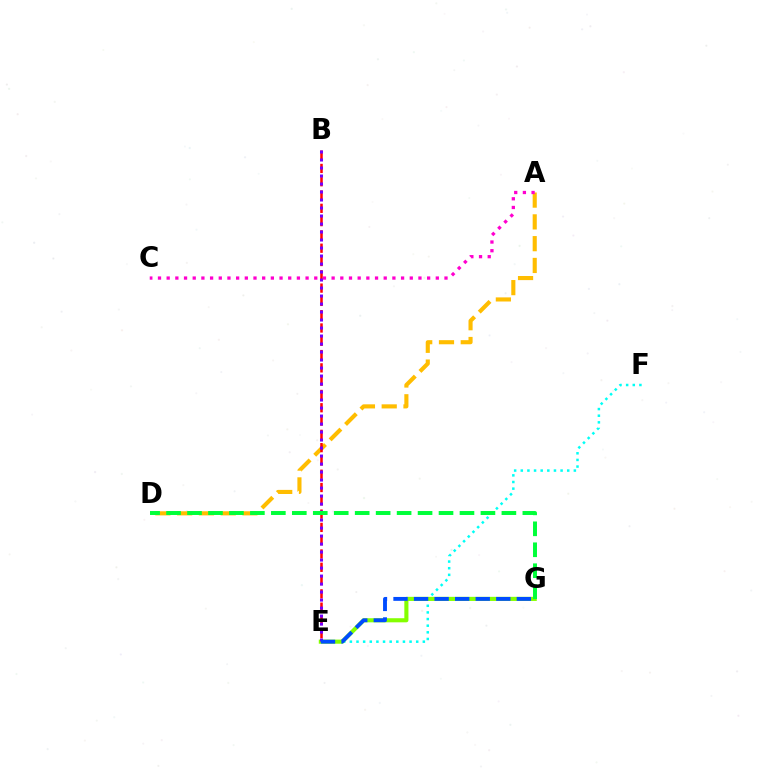{('A', 'D'): [{'color': '#ffbd00', 'line_style': 'dashed', 'thickness': 2.96}], ('E', 'F'): [{'color': '#00fff6', 'line_style': 'dotted', 'thickness': 1.8}], ('E', 'G'): [{'color': '#84ff00', 'line_style': 'solid', 'thickness': 2.96}, {'color': '#004bff', 'line_style': 'dashed', 'thickness': 2.79}], ('B', 'E'): [{'color': '#ff0000', 'line_style': 'dashed', 'thickness': 1.81}, {'color': '#7200ff', 'line_style': 'dotted', 'thickness': 2.17}], ('D', 'G'): [{'color': '#00ff39', 'line_style': 'dashed', 'thickness': 2.85}], ('A', 'C'): [{'color': '#ff00cf', 'line_style': 'dotted', 'thickness': 2.36}]}